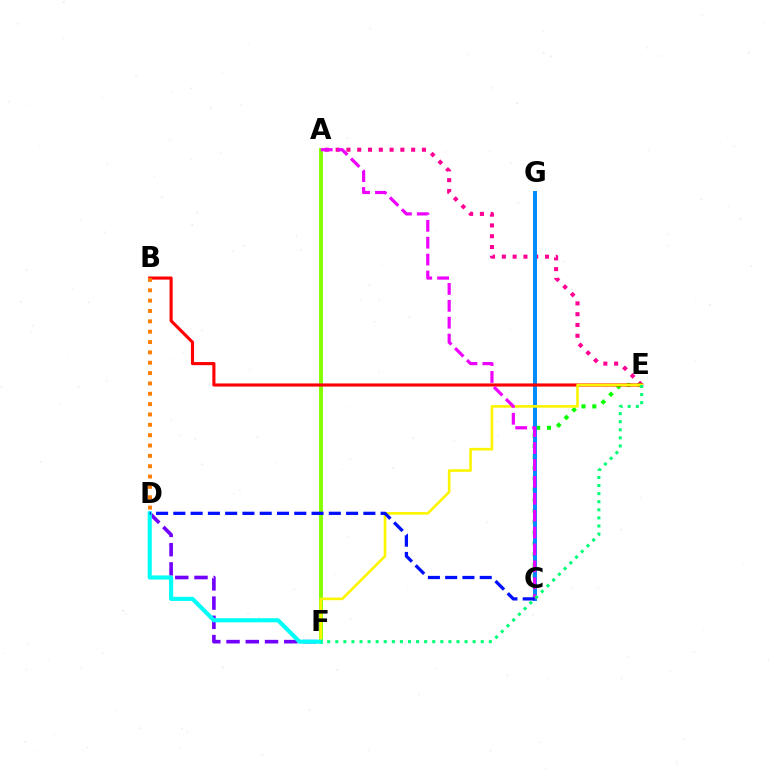{('A', 'E'): [{'color': '#ff0094', 'line_style': 'dotted', 'thickness': 2.93}], ('C', 'E'): [{'color': '#08ff00', 'line_style': 'dotted', 'thickness': 2.94}], ('A', 'F'): [{'color': '#84ff00', 'line_style': 'solid', 'thickness': 2.82}], ('C', 'G'): [{'color': '#008cff', 'line_style': 'solid', 'thickness': 2.86}], ('B', 'E'): [{'color': '#ff0000', 'line_style': 'solid', 'thickness': 2.24}], ('D', 'F'): [{'color': '#7200ff', 'line_style': 'dashed', 'thickness': 2.61}, {'color': '#00fff6', 'line_style': 'solid', 'thickness': 2.97}], ('E', 'F'): [{'color': '#fcf500', 'line_style': 'solid', 'thickness': 1.88}, {'color': '#00ff74', 'line_style': 'dotted', 'thickness': 2.2}], ('A', 'C'): [{'color': '#ee00ff', 'line_style': 'dashed', 'thickness': 2.3}], ('C', 'D'): [{'color': '#0010ff', 'line_style': 'dashed', 'thickness': 2.35}], ('B', 'D'): [{'color': '#ff7c00', 'line_style': 'dotted', 'thickness': 2.81}]}